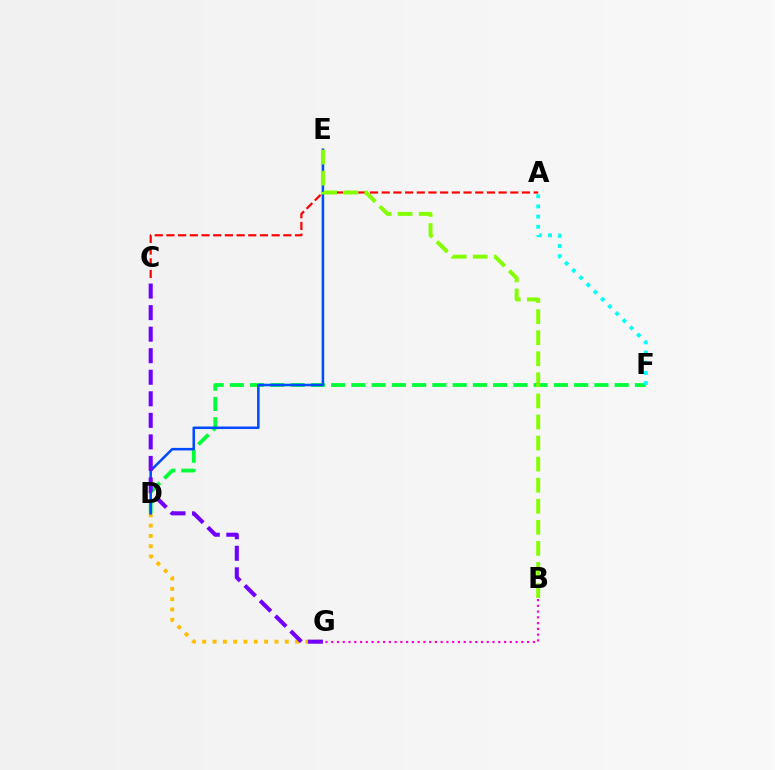{('A', 'C'): [{'color': '#ff0000', 'line_style': 'dashed', 'thickness': 1.59}], ('D', 'G'): [{'color': '#ffbd00', 'line_style': 'dotted', 'thickness': 2.8}], ('D', 'F'): [{'color': '#00ff39', 'line_style': 'dashed', 'thickness': 2.75}], ('D', 'E'): [{'color': '#004bff', 'line_style': 'solid', 'thickness': 1.83}], ('B', 'G'): [{'color': '#ff00cf', 'line_style': 'dotted', 'thickness': 1.57}], ('C', 'G'): [{'color': '#7200ff', 'line_style': 'dashed', 'thickness': 2.93}], ('A', 'F'): [{'color': '#00fff6', 'line_style': 'dotted', 'thickness': 2.76}], ('B', 'E'): [{'color': '#84ff00', 'line_style': 'dashed', 'thickness': 2.86}]}